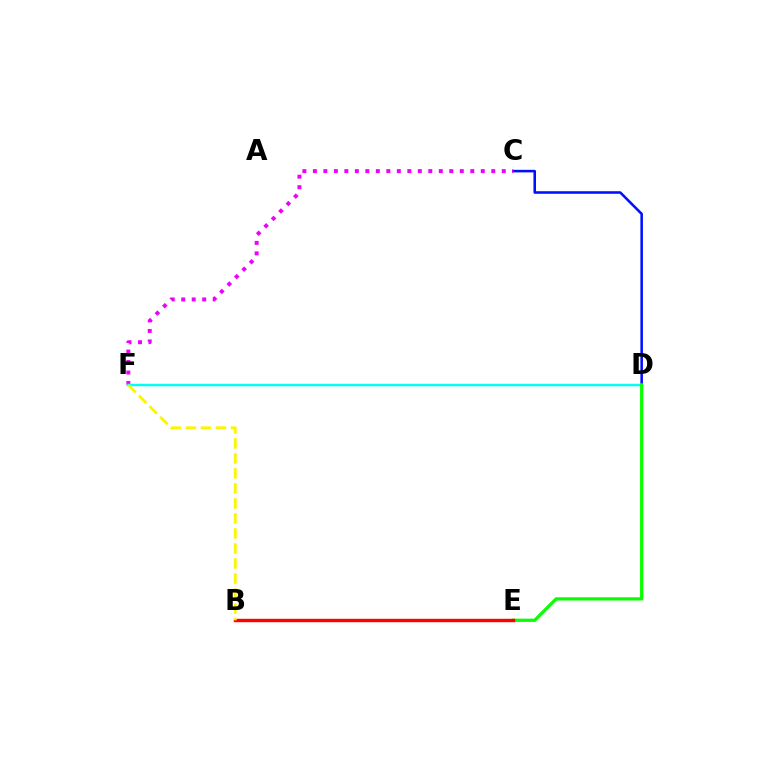{('C', 'D'): [{'color': '#0010ff', 'line_style': 'solid', 'thickness': 1.84}], ('C', 'F'): [{'color': '#ee00ff', 'line_style': 'dotted', 'thickness': 2.85}], ('D', 'F'): [{'color': '#00fff6', 'line_style': 'solid', 'thickness': 1.8}], ('D', 'E'): [{'color': '#08ff00', 'line_style': 'solid', 'thickness': 2.32}], ('B', 'E'): [{'color': '#ff0000', 'line_style': 'solid', 'thickness': 2.46}], ('B', 'F'): [{'color': '#fcf500', 'line_style': 'dashed', 'thickness': 2.04}]}